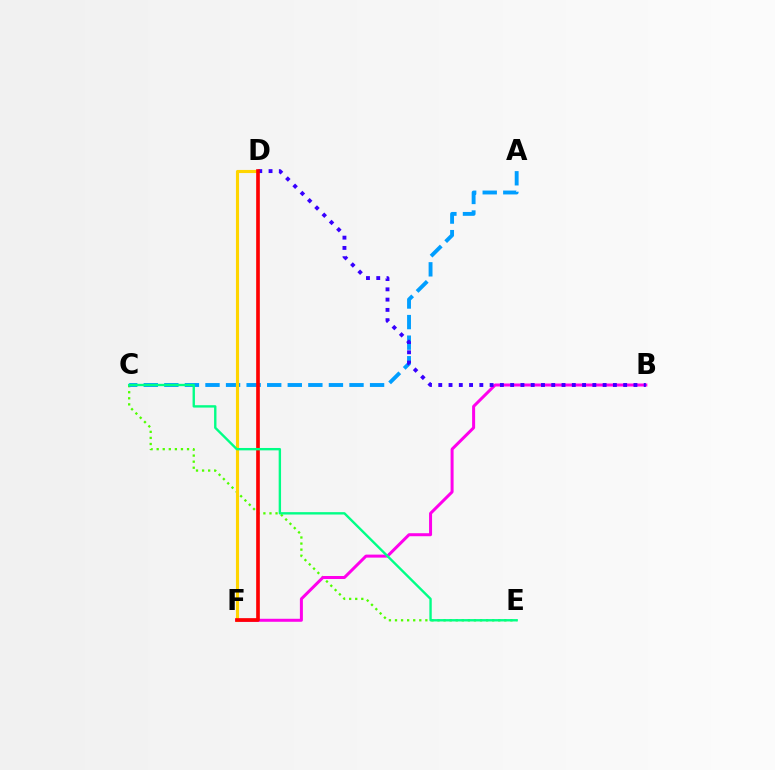{('C', 'E'): [{'color': '#4fff00', 'line_style': 'dotted', 'thickness': 1.65}, {'color': '#00ff86', 'line_style': 'solid', 'thickness': 1.71}], ('A', 'C'): [{'color': '#009eff', 'line_style': 'dashed', 'thickness': 2.79}], ('B', 'F'): [{'color': '#ff00ed', 'line_style': 'solid', 'thickness': 2.16}], ('D', 'F'): [{'color': '#ffd500', 'line_style': 'solid', 'thickness': 2.24}, {'color': '#ff0000', 'line_style': 'solid', 'thickness': 2.63}], ('B', 'D'): [{'color': '#3700ff', 'line_style': 'dotted', 'thickness': 2.79}]}